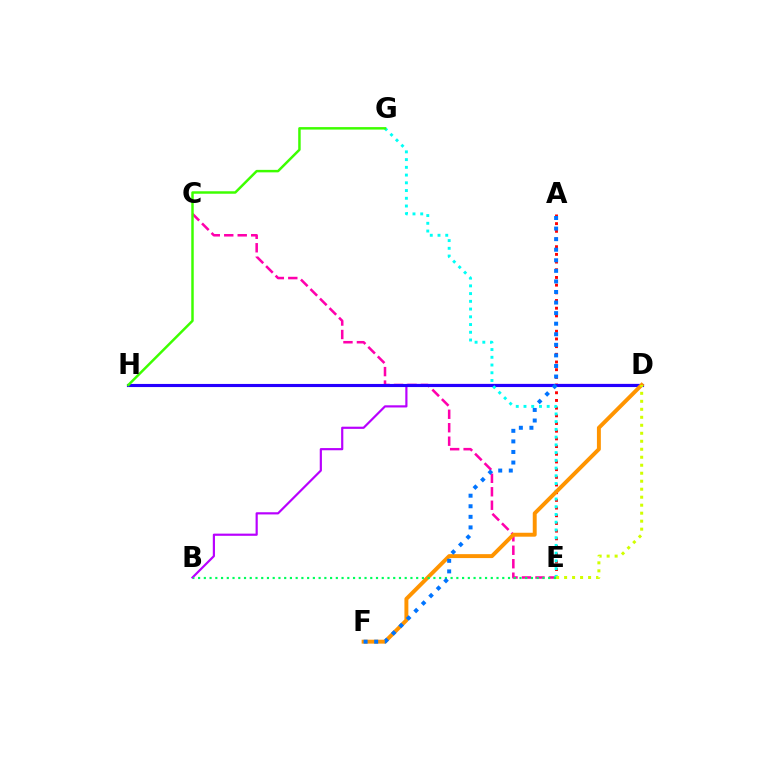{('C', 'E'): [{'color': '#ff00ac', 'line_style': 'dashed', 'thickness': 1.83}], ('B', 'D'): [{'color': '#b900ff', 'line_style': 'solid', 'thickness': 1.57}], ('A', 'E'): [{'color': '#ff0000', 'line_style': 'dotted', 'thickness': 2.09}], ('D', 'H'): [{'color': '#2500ff', 'line_style': 'solid', 'thickness': 2.24}], ('E', 'G'): [{'color': '#00fff6', 'line_style': 'dotted', 'thickness': 2.1}], ('D', 'F'): [{'color': '#ff9400', 'line_style': 'solid', 'thickness': 2.83}], ('B', 'E'): [{'color': '#00ff5c', 'line_style': 'dotted', 'thickness': 1.56}], ('G', 'H'): [{'color': '#3dff00', 'line_style': 'solid', 'thickness': 1.79}], ('D', 'E'): [{'color': '#d1ff00', 'line_style': 'dotted', 'thickness': 2.17}], ('A', 'F'): [{'color': '#0074ff', 'line_style': 'dotted', 'thickness': 2.87}]}